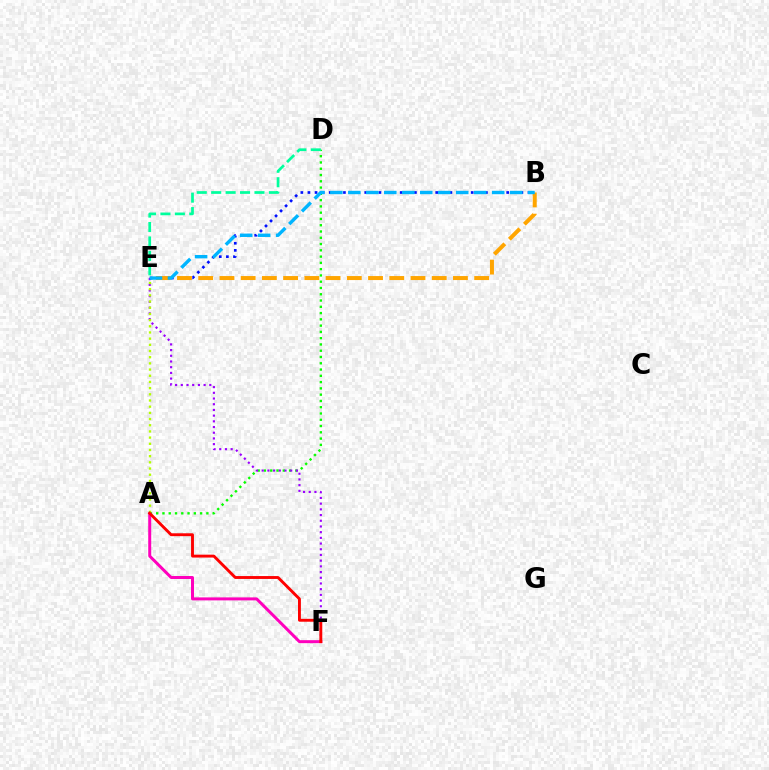{('A', 'D'): [{'color': '#08ff00', 'line_style': 'dotted', 'thickness': 1.71}], ('E', 'F'): [{'color': '#9b00ff', 'line_style': 'dotted', 'thickness': 1.55}], ('B', 'E'): [{'color': '#0010ff', 'line_style': 'dotted', 'thickness': 1.93}, {'color': '#ffa500', 'line_style': 'dashed', 'thickness': 2.88}, {'color': '#00b5ff', 'line_style': 'dashed', 'thickness': 2.44}], ('A', 'F'): [{'color': '#ff00bd', 'line_style': 'solid', 'thickness': 2.15}, {'color': '#ff0000', 'line_style': 'solid', 'thickness': 2.08}], ('A', 'E'): [{'color': '#b3ff00', 'line_style': 'dotted', 'thickness': 1.68}], ('D', 'E'): [{'color': '#00ff9d', 'line_style': 'dashed', 'thickness': 1.96}]}